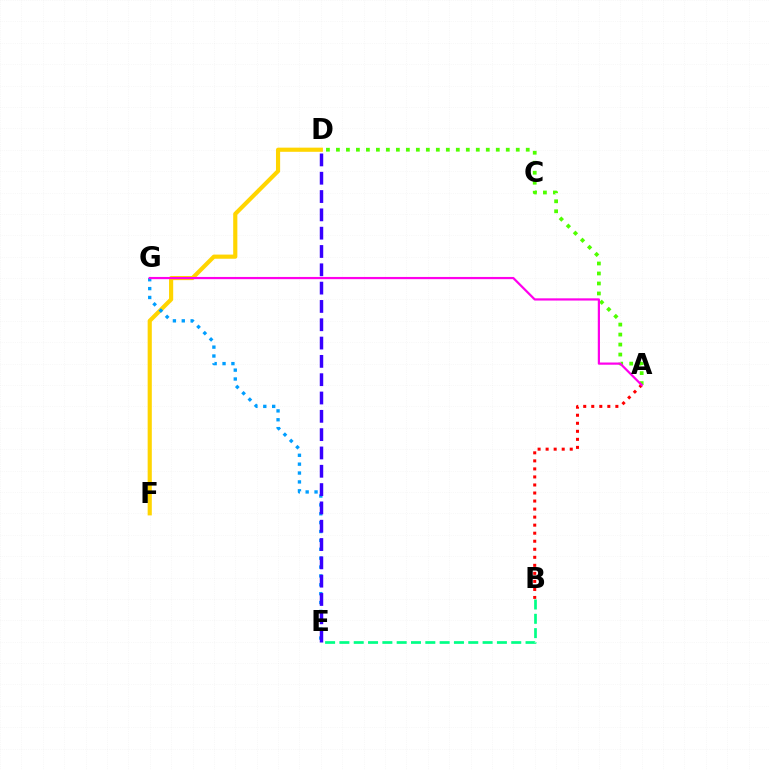{('D', 'F'): [{'color': '#ffd500', 'line_style': 'solid', 'thickness': 2.99}], ('A', 'B'): [{'color': '#ff0000', 'line_style': 'dotted', 'thickness': 2.18}], ('E', 'G'): [{'color': '#009eff', 'line_style': 'dotted', 'thickness': 2.41}], ('B', 'E'): [{'color': '#00ff86', 'line_style': 'dashed', 'thickness': 1.95}], ('A', 'D'): [{'color': '#4fff00', 'line_style': 'dotted', 'thickness': 2.71}], ('D', 'E'): [{'color': '#3700ff', 'line_style': 'dashed', 'thickness': 2.49}], ('A', 'G'): [{'color': '#ff00ed', 'line_style': 'solid', 'thickness': 1.6}]}